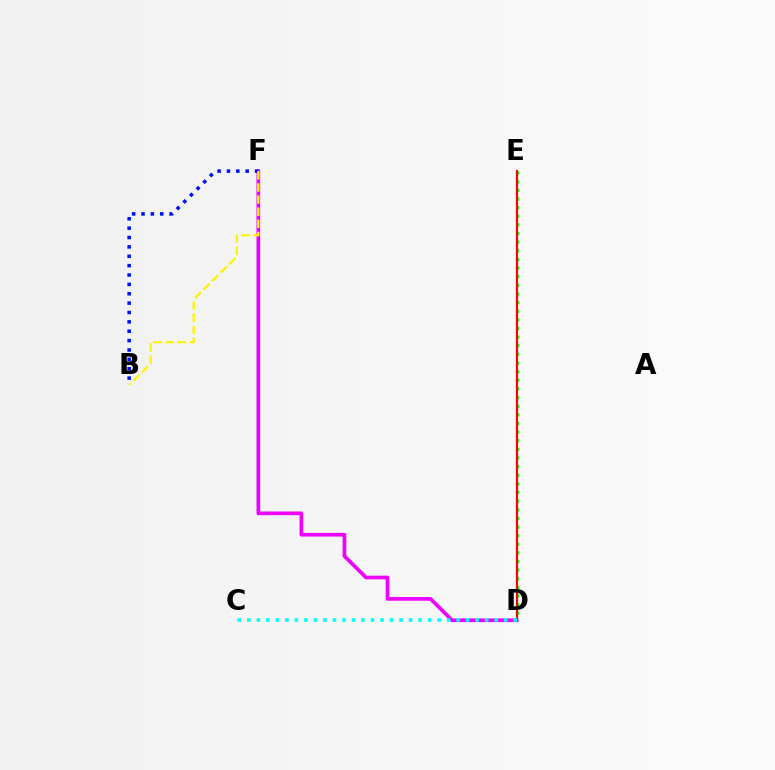{('D', 'E'): [{'color': '#08ff00', 'line_style': 'dotted', 'thickness': 2.35}, {'color': '#ff0000', 'line_style': 'solid', 'thickness': 1.53}], ('D', 'F'): [{'color': '#ee00ff', 'line_style': 'solid', 'thickness': 2.64}], ('B', 'F'): [{'color': '#0010ff', 'line_style': 'dotted', 'thickness': 2.55}, {'color': '#fcf500', 'line_style': 'dashed', 'thickness': 1.65}], ('C', 'D'): [{'color': '#00fff6', 'line_style': 'dotted', 'thickness': 2.58}]}